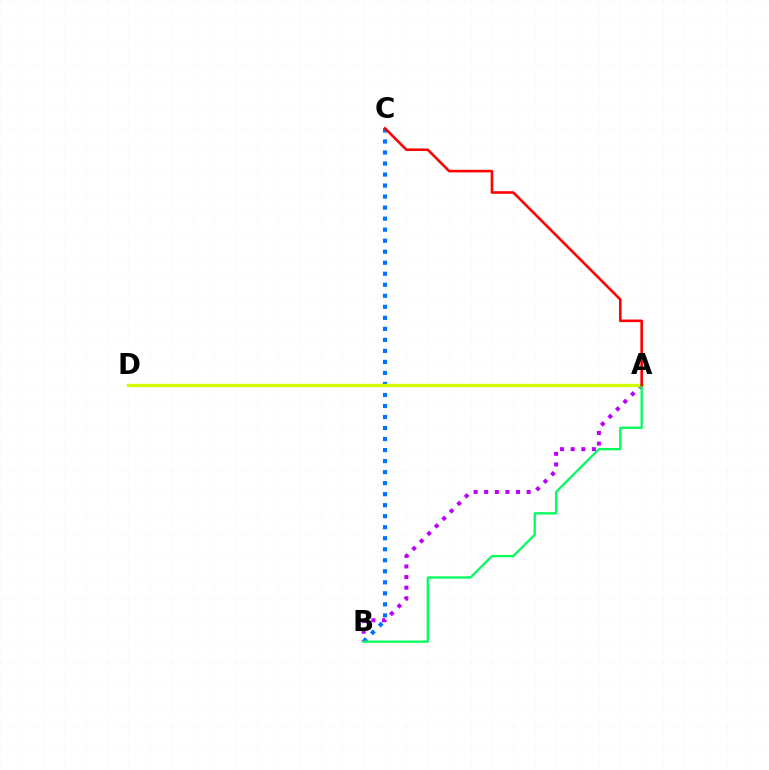{('B', 'C'): [{'color': '#0074ff', 'line_style': 'dotted', 'thickness': 2.99}], ('A', 'B'): [{'color': '#b900ff', 'line_style': 'dotted', 'thickness': 2.88}, {'color': '#00ff5c', 'line_style': 'solid', 'thickness': 1.65}], ('A', 'D'): [{'color': '#d1ff00', 'line_style': 'solid', 'thickness': 2.39}], ('A', 'C'): [{'color': '#ff0000', 'line_style': 'solid', 'thickness': 1.86}]}